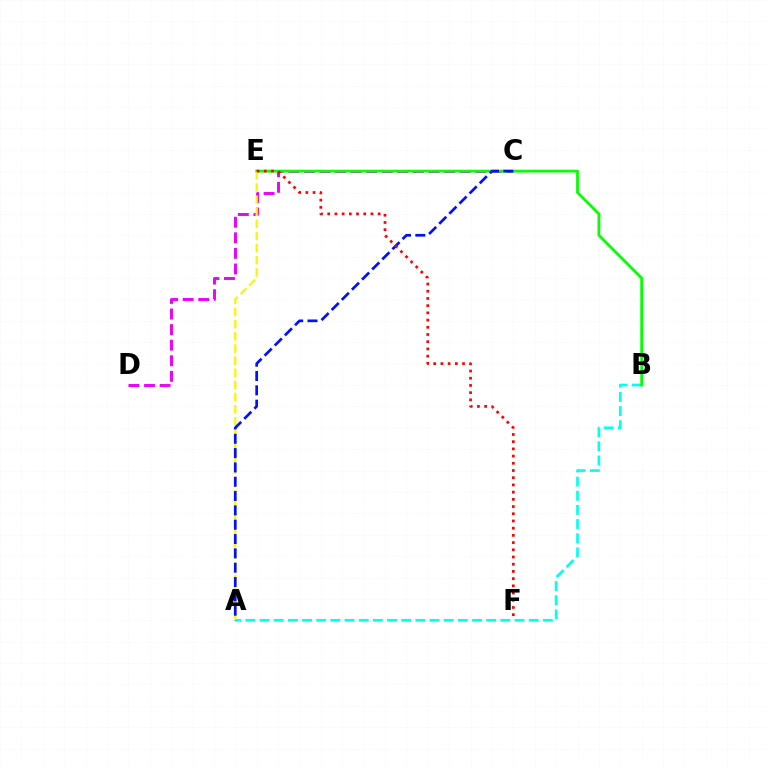{('C', 'D'): [{'color': '#ee00ff', 'line_style': 'dashed', 'thickness': 2.12}], ('A', 'B'): [{'color': '#00fff6', 'line_style': 'dashed', 'thickness': 1.92}], ('B', 'E'): [{'color': '#08ff00', 'line_style': 'solid', 'thickness': 2.02}], ('A', 'E'): [{'color': '#fcf500', 'line_style': 'dashed', 'thickness': 1.65}], ('A', 'C'): [{'color': '#0010ff', 'line_style': 'dashed', 'thickness': 1.95}], ('E', 'F'): [{'color': '#ff0000', 'line_style': 'dotted', 'thickness': 1.96}]}